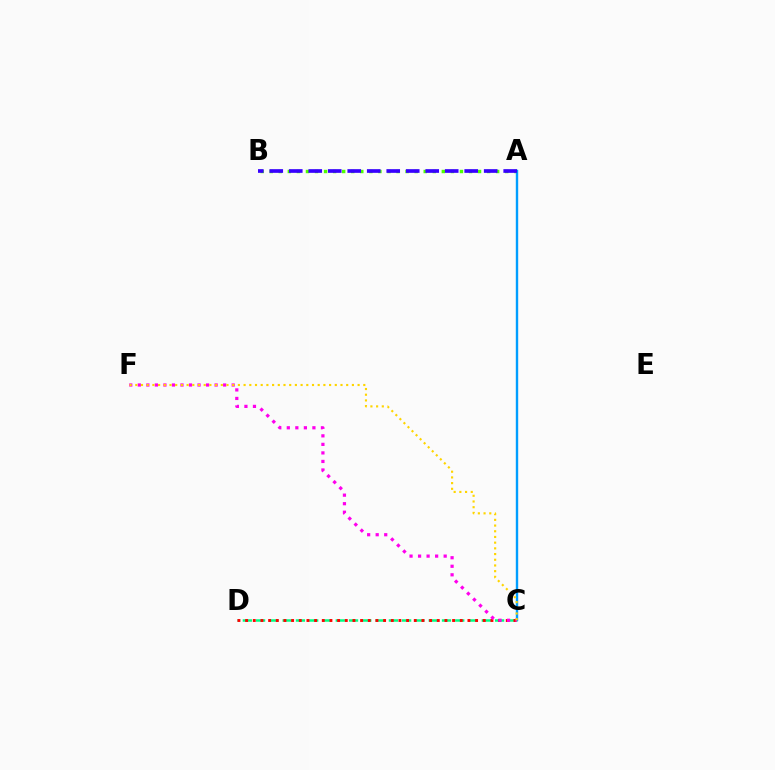{('A', 'B'): [{'color': '#4fff00', 'line_style': 'dotted', 'thickness': 2.46}, {'color': '#3700ff', 'line_style': 'dashed', 'thickness': 2.65}], ('C', 'D'): [{'color': '#00ff86', 'line_style': 'dashed', 'thickness': 1.8}, {'color': '#ff0000', 'line_style': 'dotted', 'thickness': 2.08}], ('A', 'C'): [{'color': '#009eff', 'line_style': 'solid', 'thickness': 1.72}], ('C', 'F'): [{'color': '#ff00ed', 'line_style': 'dotted', 'thickness': 2.32}, {'color': '#ffd500', 'line_style': 'dotted', 'thickness': 1.55}]}